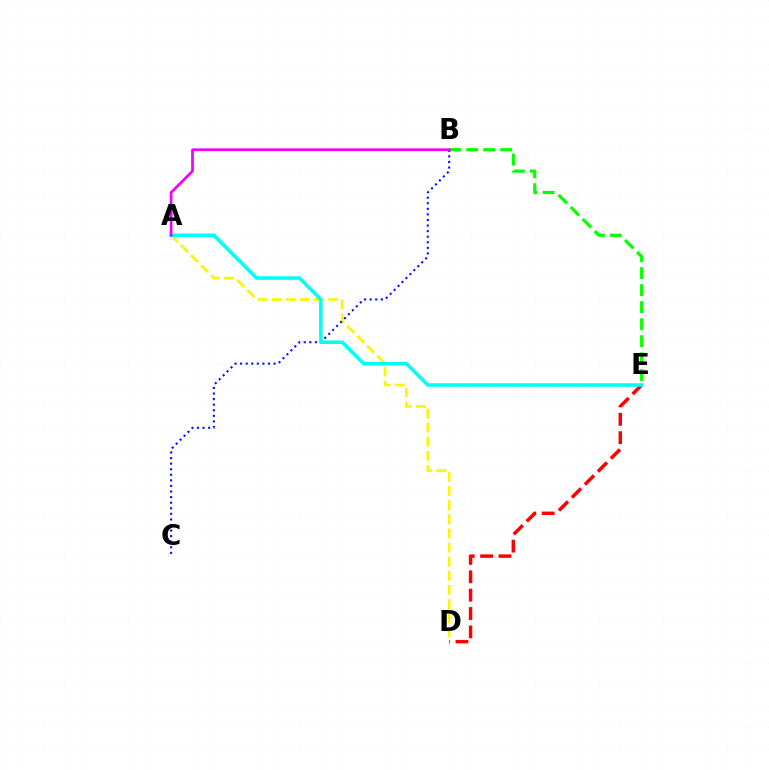{('D', 'E'): [{'color': '#ff0000', 'line_style': 'dashed', 'thickness': 2.5}], ('A', 'D'): [{'color': '#fcf500', 'line_style': 'dashed', 'thickness': 1.92}], ('B', 'E'): [{'color': '#08ff00', 'line_style': 'dashed', 'thickness': 2.31}], ('B', 'C'): [{'color': '#0010ff', 'line_style': 'dotted', 'thickness': 1.52}], ('A', 'E'): [{'color': '#00fff6', 'line_style': 'solid', 'thickness': 2.56}], ('A', 'B'): [{'color': '#ee00ff', 'line_style': 'solid', 'thickness': 1.95}]}